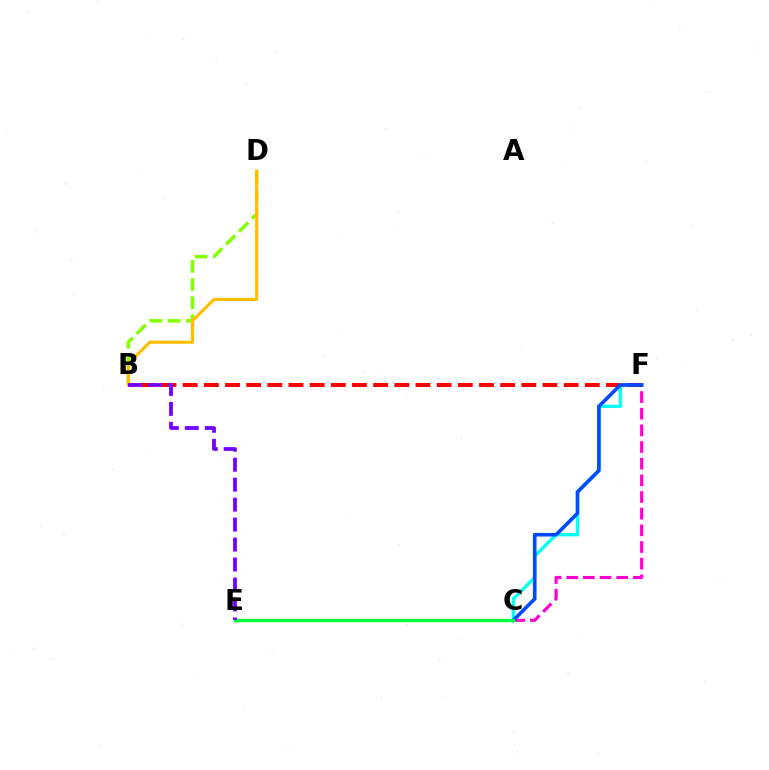{('B', 'D'): [{'color': '#84ff00', 'line_style': 'dashed', 'thickness': 2.48}, {'color': '#ffbd00', 'line_style': 'solid', 'thickness': 2.22}], ('C', 'F'): [{'color': '#00fff6', 'line_style': 'solid', 'thickness': 2.35}, {'color': '#ff00cf', 'line_style': 'dashed', 'thickness': 2.26}, {'color': '#004bff', 'line_style': 'solid', 'thickness': 2.61}], ('B', 'F'): [{'color': '#ff0000', 'line_style': 'dashed', 'thickness': 2.88}], ('C', 'E'): [{'color': '#00ff39', 'line_style': 'solid', 'thickness': 2.44}], ('B', 'E'): [{'color': '#7200ff', 'line_style': 'dashed', 'thickness': 2.71}]}